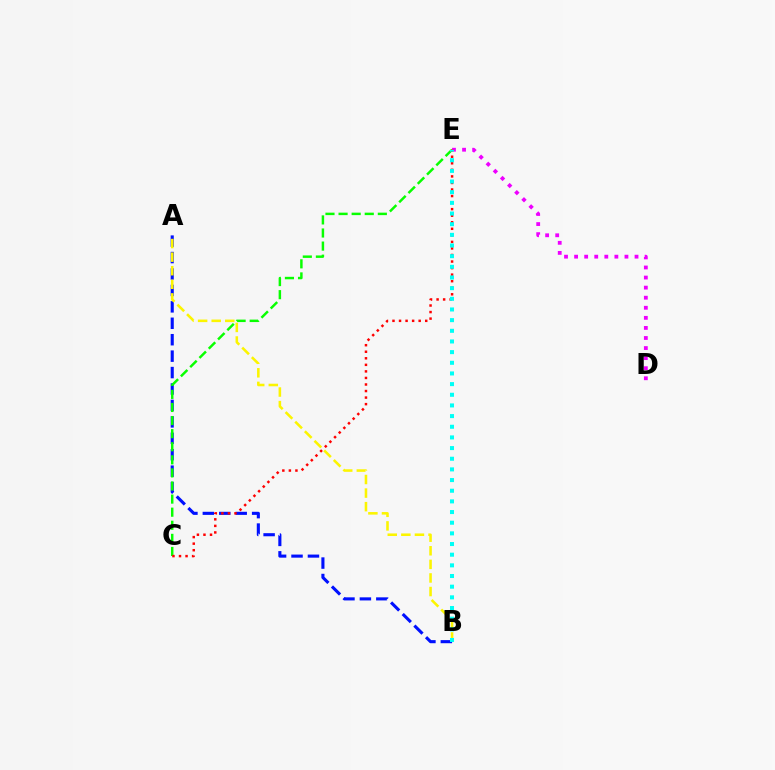{('A', 'B'): [{'color': '#0010ff', 'line_style': 'dashed', 'thickness': 2.23}, {'color': '#fcf500', 'line_style': 'dashed', 'thickness': 1.85}], ('D', 'E'): [{'color': '#ee00ff', 'line_style': 'dotted', 'thickness': 2.74}], ('C', 'E'): [{'color': '#08ff00', 'line_style': 'dashed', 'thickness': 1.78}, {'color': '#ff0000', 'line_style': 'dotted', 'thickness': 1.78}], ('B', 'E'): [{'color': '#00fff6', 'line_style': 'dotted', 'thickness': 2.9}]}